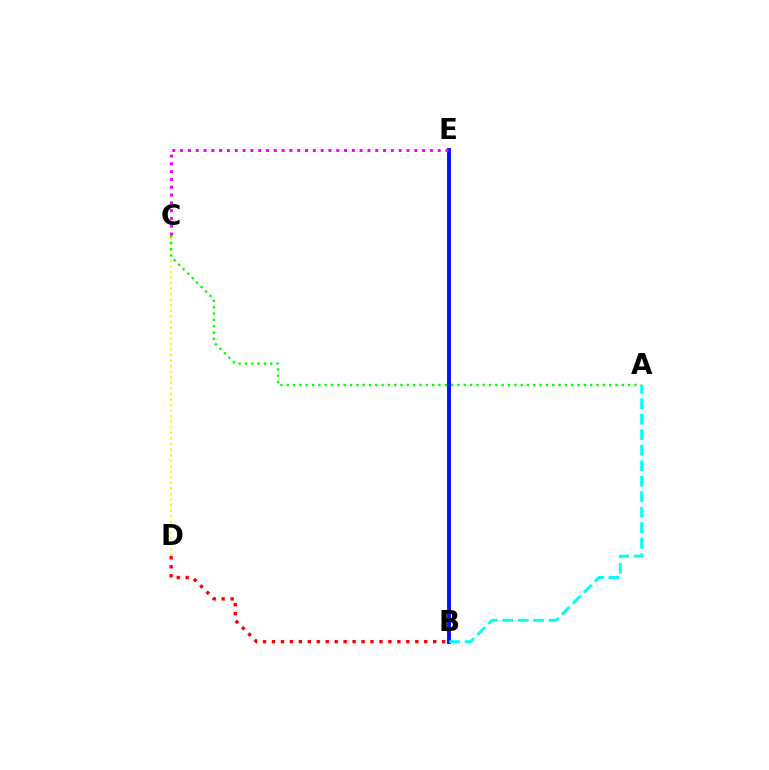{('C', 'D'): [{'color': '#fcf500', 'line_style': 'dotted', 'thickness': 1.51}], ('B', 'D'): [{'color': '#ff0000', 'line_style': 'dotted', 'thickness': 2.43}], ('B', 'E'): [{'color': '#0010ff', 'line_style': 'solid', 'thickness': 2.79}], ('A', 'C'): [{'color': '#08ff00', 'line_style': 'dotted', 'thickness': 1.72}], ('C', 'E'): [{'color': '#ee00ff', 'line_style': 'dotted', 'thickness': 2.12}], ('A', 'B'): [{'color': '#00fff6', 'line_style': 'dashed', 'thickness': 2.11}]}